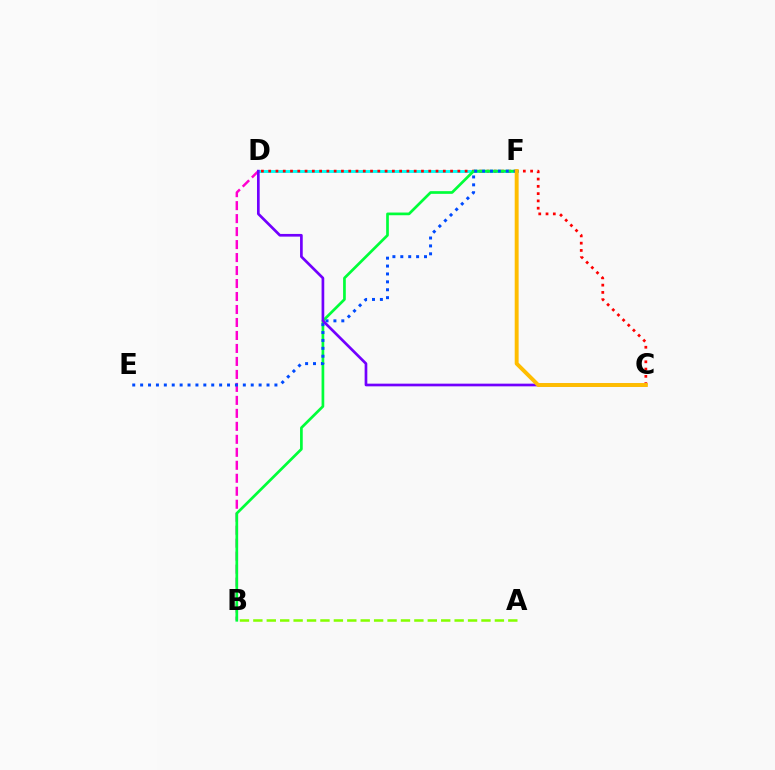{('D', 'F'): [{'color': '#00fff6', 'line_style': 'solid', 'thickness': 2.09}], ('B', 'D'): [{'color': '#ff00cf', 'line_style': 'dashed', 'thickness': 1.76}], ('C', 'D'): [{'color': '#ff0000', 'line_style': 'dotted', 'thickness': 1.98}, {'color': '#7200ff', 'line_style': 'solid', 'thickness': 1.93}], ('A', 'B'): [{'color': '#84ff00', 'line_style': 'dashed', 'thickness': 1.82}], ('B', 'F'): [{'color': '#00ff39', 'line_style': 'solid', 'thickness': 1.94}], ('E', 'F'): [{'color': '#004bff', 'line_style': 'dotted', 'thickness': 2.15}], ('C', 'F'): [{'color': '#ffbd00', 'line_style': 'solid', 'thickness': 2.82}]}